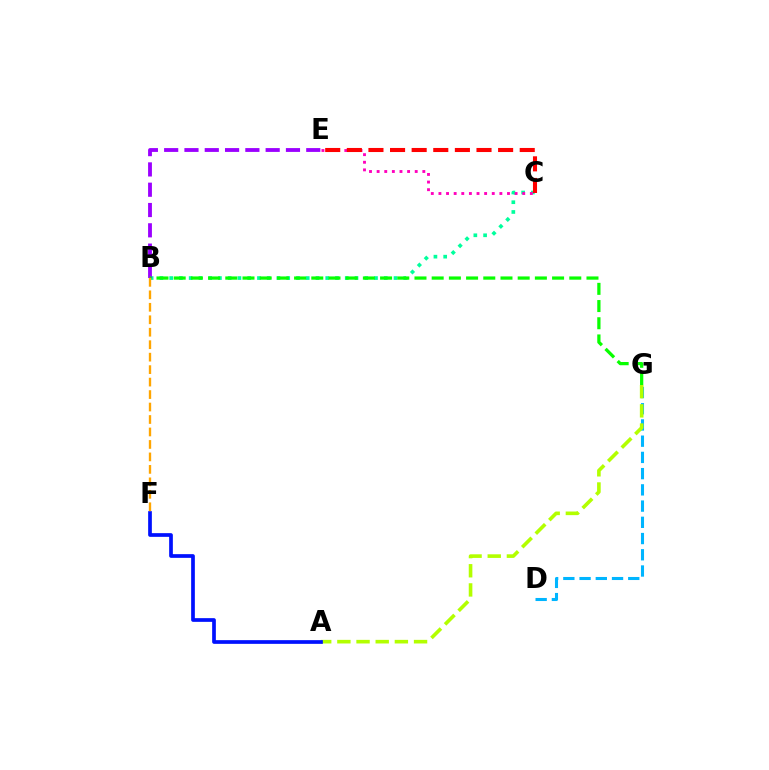{('B', 'C'): [{'color': '#00ff9d', 'line_style': 'dotted', 'thickness': 2.65}], ('D', 'G'): [{'color': '#00b5ff', 'line_style': 'dashed', 'thickness': 2.2}], ('A', 'G'): [{'color': '#b3ff00', 'line_style': 'dashed', 'thickness': 2.6}], ('B', 'E'): [{'color': '#9b00ff', 'line_style': 'dashed', 'thickness': 2.76}], ('C', 'E'): [{'color': '#ff00bd', 'line_style': 'dotted', 'thickness': 2.07}, {'color': '#ff0000', 'line_style': 'dashed', 'thickness': 2.94}], ('A', 'F'): [{'color': '#0010ff', 'line_style': 'solid', 'thickness': 2.67}], ('B', 'G'): [{'color': '#08ff00', 'line_style': 'dashed', 'thickness': 2.34}], ('B', 'F'): [{'color': '#ffa500', 'line_style': 'dashed', 'thickness': 1.69}]}